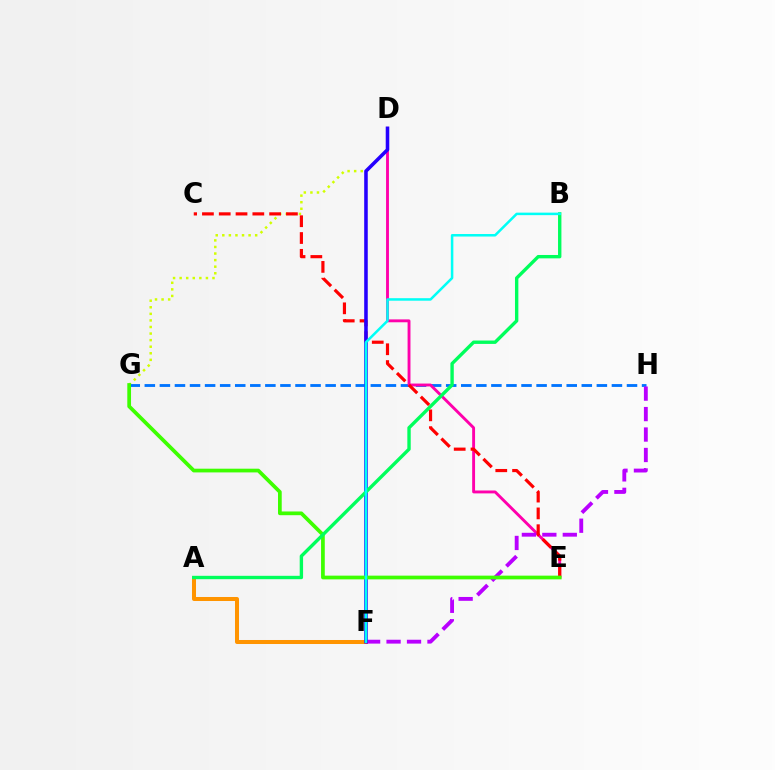{('D', 'G'): [{'color': '#d1ff00', 'line_style': 'dotted', 'thickness': 1.79}], ('G', 'H'): [{'color': '#0074ff', 'line_style': 'dashed', 'thickness': 2.05}], ('D', 'E'): [{'color': '#ff00ac', 'line_style': 'solid', 'thickness': 2.08}], ('A', 'F'): [{'color': '#ff9400', 'line_style': 'solid', 'thickness': 2.89}], ('C', 'E'): [{'color': '#ff0000', 'line_style': 'dashed', 'thickness': 2.28}], ('F', 'H'): [{'color': '#b900ff', 'line_style': 'dashed', 'thickness': 2.78}], ('D', 'F'): [{'color': '#2500ff', 'line_style': 'solid', 'thickness': 2.56}], ('E', 'G'): [{'color': '#3dff00', 'line_style': 'solid', 'thickness': 2.68}], ('A', 'B'): [{'color': '#00ff5c', 'line_style': 'solid', 'thickness': 2.43}], ('B', 'F'): [{'color': '#00fff6', 'line_style': 'solid', 'thickness': 1.81}]}